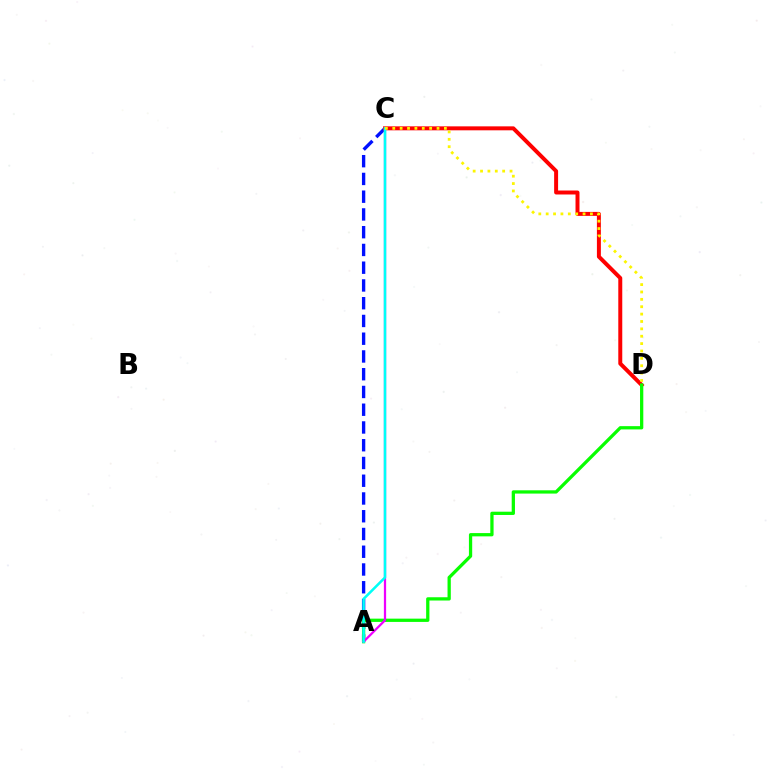{('A', 'C'): [{'color': '#0010ff', 'line_style': 'dashed', 'thickness': 2.41}, {'color': '#ee00ff', 'line_style': 'solid', 'thickness': 1.62}, {'color': '#00fff6', 'line_style': 'solid', 'thickness': 1.82}], ('C', 'D'): [{'color': '#ff0000', 'line_style': 'solid', 'thickness': 2.86}, {'color': '#fcf500', 'line_style': 'dotted', 'thickness': 2.0}], ('A', 'D'): [{'color': '#08ff00', 'line_style': 'solid', 'thickness': 2.35}]}